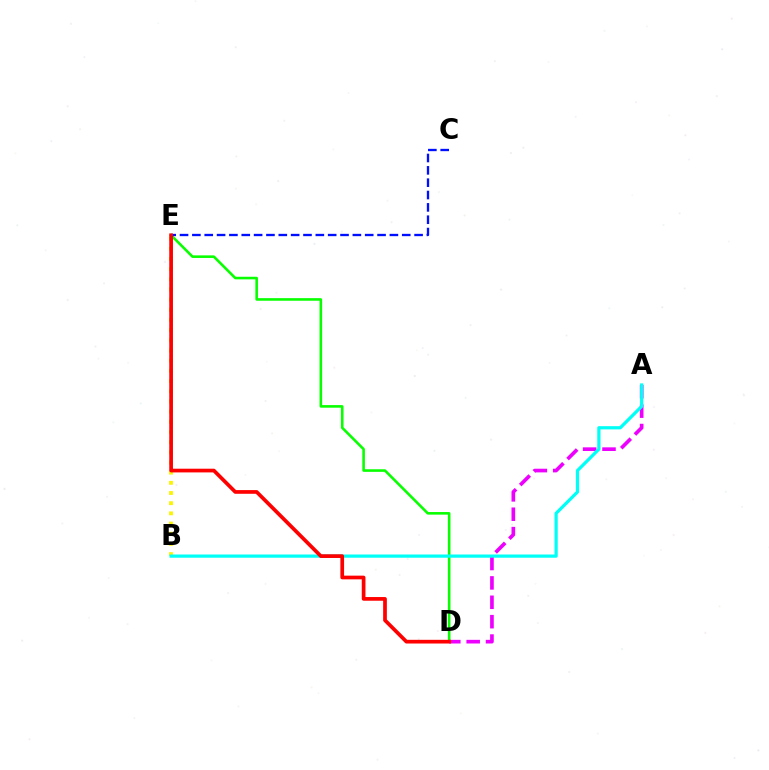{('A', 'D'): [{'color': '#ee00ff', 'line_style': 'dashed', 'thickness': 2.63}], ('D', 'E'): [{'color': '#08ff00', 'line_style': 'solid', 'thickness': 1.87}, {'color': '#ff0000', 'line_style': 'solid', 'thickness': 2.66}], ('B', 'E'): [{'color': '#fcf500', 'line_style': 'dotted', 'thickness': 2.77}], ('A', 'B'): [{'color': '#00fff6', 'line_style': 'solid', 'thickness': 2.32}], ('C', 'E'): [{'color': '#0010ff', 'line_style': 'dashed', 'thickness': 1.68}]}